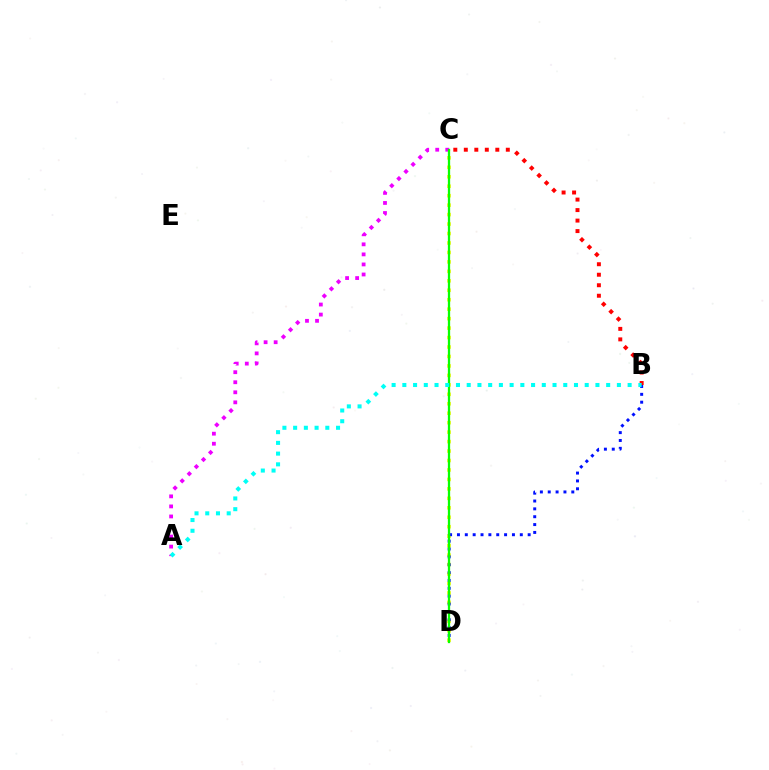{('C', 'D'): [{'color': '#fcf500', 'line_style': 'dotted', 'thickness': 2.57}, {'color': '#08ff00', 'line_style': 'solid', 'thickness': 1.64}], ('B', 'C'): [{'color': '#ff0000', 'line_style': 'dotted', 'thickness': 2.85}], ('B', 'D'): [{'color': '#0010ff', 'line_style': 'dotted', 'thickness': 2.13}], ('A', 'C'): [{'color': '#ee00ff', 'line_style': 'dotted', 'thickness': 2.73}], ('A', 'B'): [{'color': '#00fff6', 'line_style': 'dotted', 'thickness': 2.91}]}